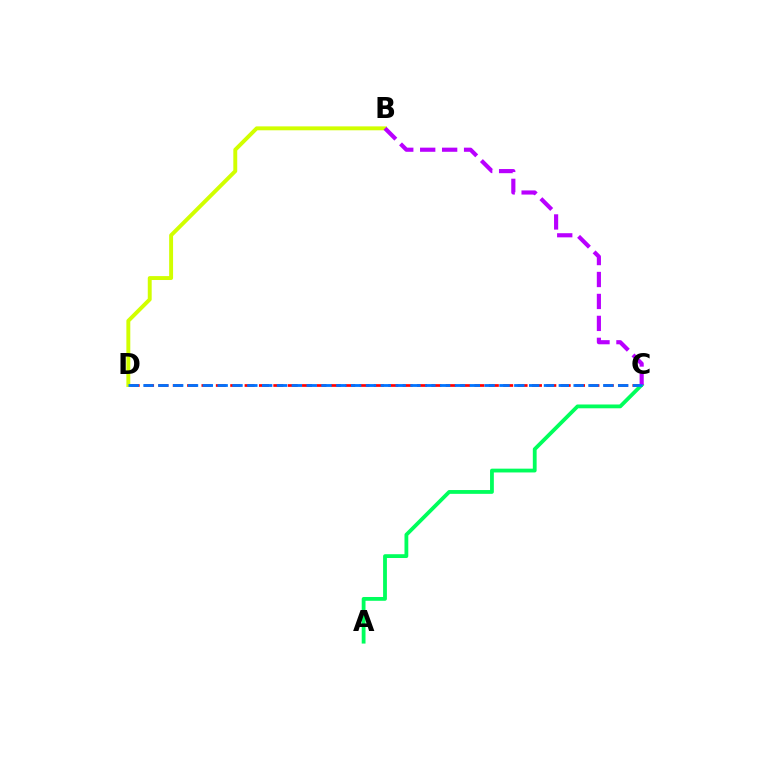{('C', 'D'): [{'color': '#ff0000', 'line_style': 'dashed', 'thickness': 1.95}, {'color': '#0074ff', 'line_style': 'dashed', 'thickness': 2.01}], ('A', 'C'): [{'color': '#00ff5c', 'line_style': 'solid', 'thickness': 2.74}], ('B', 'D'): [{'color': '#d1ff00', 'line_style': 'solid', 'thickness': 2.82}], ('B', 'C'): [{'color': '#b900ff', 'line_style': 'dashed', 'thickness': 2.98}]}